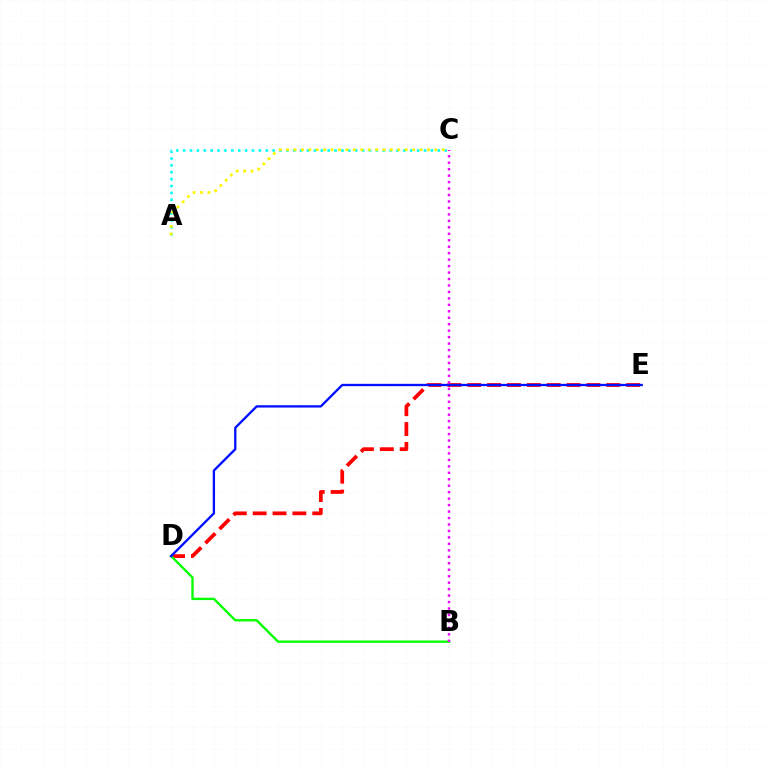{('D', 'E'): [{'color': '#ff0000', 'line_style': 'dashed', 'thickness': 2.7}, {'color': '#0010ff', 'line_style': 'solid', 'thickness': 1.67}], ('B', 'D'): [{'color': '#08ff00', 'line_style': 'solid', 'thickness': 1.71}], ('A', 'C'): [{'color': '#00fff6', 'line_style': 'dotted', 'thickness': 1.87}, {'color': '#fcf500', 'line_style': 'dotted', 'thickness': 2.01}], ('B', 'C'): [{'color': '#ee00ff', 'line_style': 'dotted', 'thickness': 1.76}]}